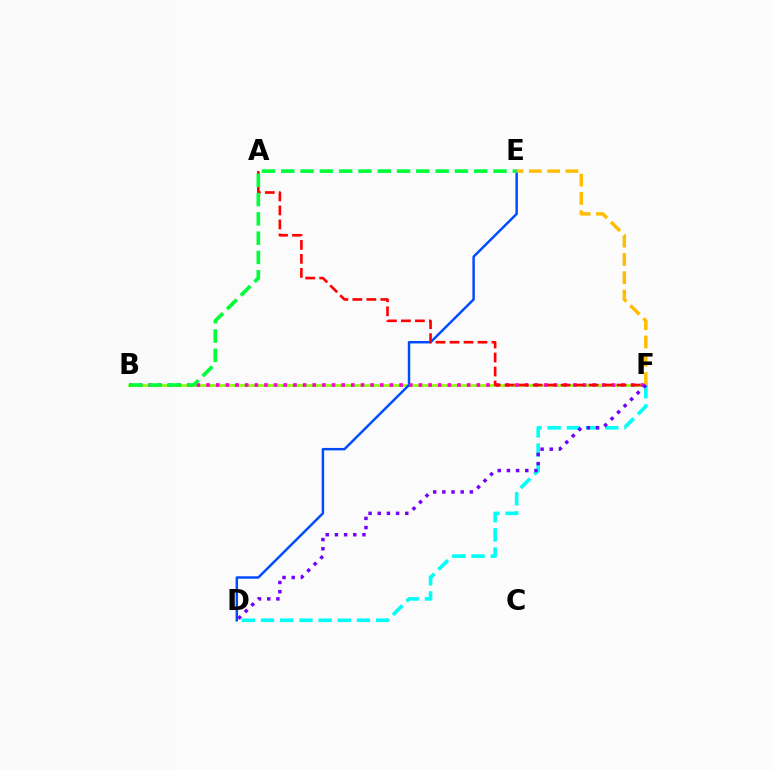{('B', 'F'): [{'color': '#84ff00', 'line_style': 'solid', 'thickness': 1.84}, {'color': '#ff00cf', 'line_style': 'dotted', 'thickness': 2.62}], ('D', 'E'): [{'color': '#004bff', 'line_style': 'solid', 'thickness': 1.77}], ('D', 'F'): [{'color': '#00fff6', 'line_style': 'dashed', 'thickness': 2.61}, {'color': '#7200ff', 'line_style': 'dotted', 'thickness': 2.49}], ('A', 'F'): [{'color': '#ff0000', 'line_style': 'dashed', 'thickness': 1.9}], ('B', 'E'): [{'color': '#00ff39', 'line_style': 'dashed', 'thickness': 2.62}], ('E', 'F'): [{'color': '#ffbd00', 'line_style': 'dashed', 'thickness': 2.49}]}